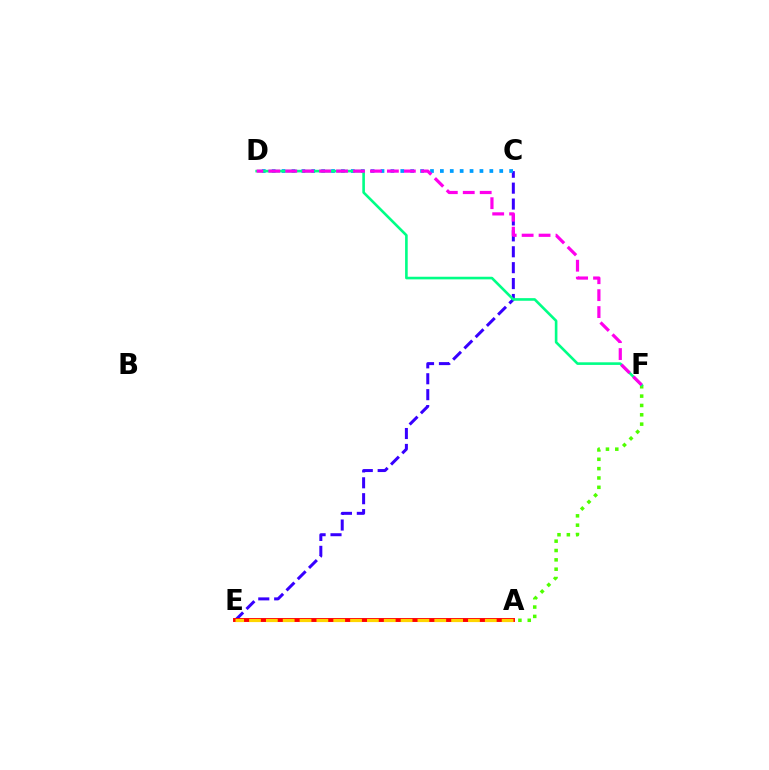{('A', 'F'): [{'color': '#4fff00', 'line_style': 'dotted', 'thickness': 2.54}], ('C', 'E'): [{'color': '#3700ff', 'line_style': 'dashed', 'thickness': 2.16}], ('C', 'D'): [{'color': '#009eff', 'line_style': 'dotted', 'thickness': 2.69}], ('D', 'F'): [{'color': '#00ff86', 'line_style': 'solid', 'thickness': 1.88}, {'color': '#ff00ed', 'line_style': 'dashed', 'thickness': 2.3}], ('A', 'E'): [{'color': '#ff0000', 'line_style': 'solid', 'thickness': 2.81}, {'color': '#ffd500', 'line_style': 'dashed', 'thickness': 2.29}]}